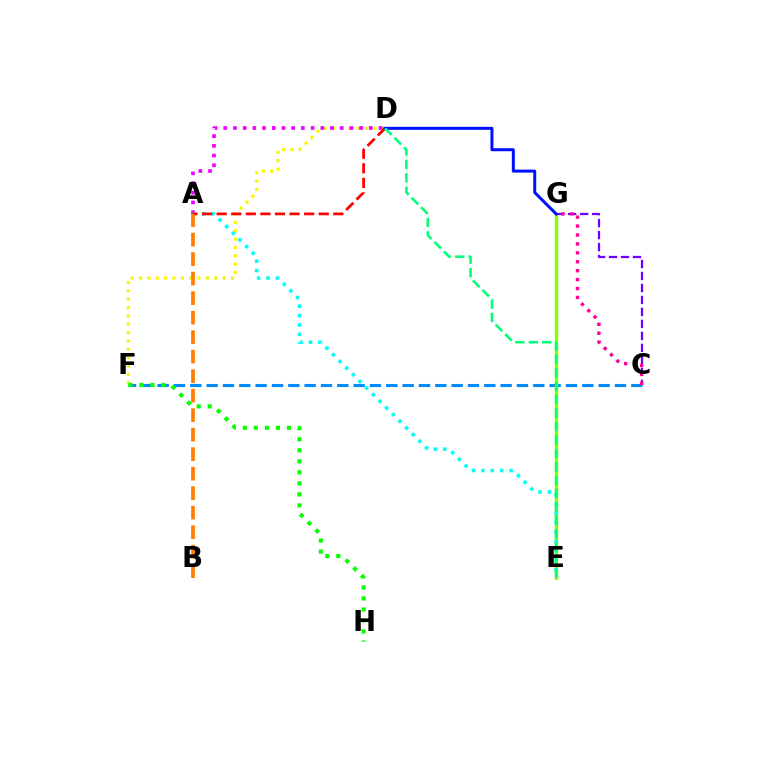{('C', 'F'): [{'color': '#008cff', 'line_style': 'dashed', 'thickness': 2.22}], ('E', 'G'): [{'color': '#84ff00', 'line_style': 'solid', 'thickness': 2.44}], ('D', 'F'): [{'color': '#fcf500', 'line_style': 'dotted', 'thickness': 2.27}], ('A', 'D'): [{'color': '#ee00ff', 'line_style': 'dotted', 'thickness': 2.64}, {'color': '#ff0000', 'line_style': 'dashed', 'thickness': 1.98}], ('F', 'H'): [{'color': '#08ff00', 'line_style': 'dotted', 'thickness': 2.99}], ('A', 'E'): [{'color': '#00fff6', 'line_style': 'dotted', 'thickness': 2.55}], ('C', 'G'): [{'color': '#7200ff', 'line_style': 'dashed', 'thickness': 1.63}, {'color': '#ff0094', 'line_style': 'dotted', 'thickness': 2.42}], ('A', 'B'): [{'color': '#ff7c00', 'line_style': 'dashed', 'thickness': 2.65}], ('D', 'G'): [{'color': '#0010ff', 'line_style': 'solid', 'thickness': 2.16}], ('D', 'E'): [{'color': '#00ff74', 'line_style': 'dashed', 'thickness': 1.82}]}